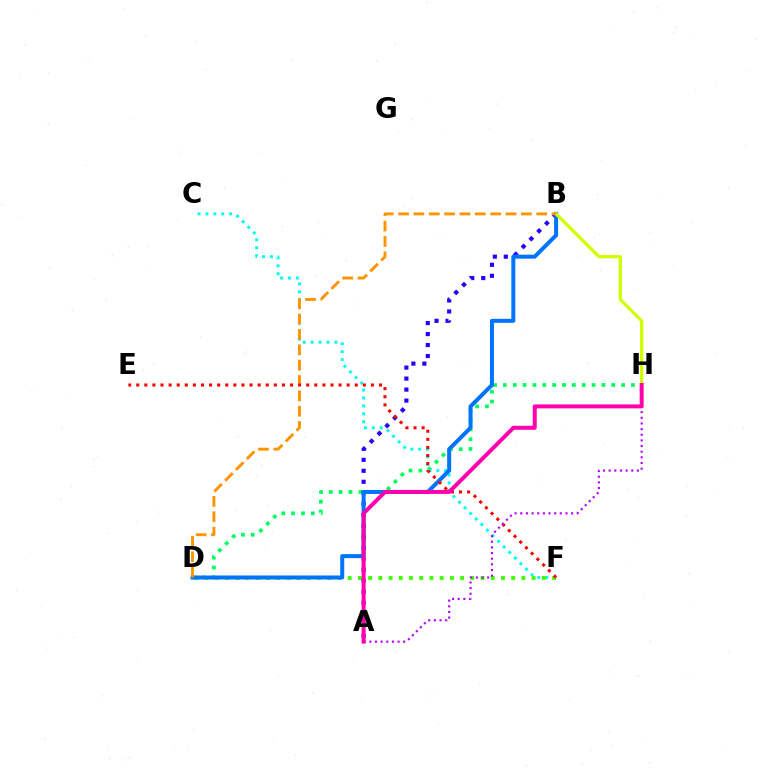{('D', 'H'): [{'color': '#00ff5c', 'line_style': 'dotted', 'thickness': 2.68}], ('C', 'F'): [{'color': '#00fff6', 'line_style': 'dotted', 'thickness': 2.14}], ('D', 'F'): [{'color': '#3dff00', 'line_style': 'dotted', 'thickness': 2.78}], ('A', 'B'): [{'color': '#2500ff', 'line_style': 'dotted', 'thickness': 2.99}], ('B', 'D'): [{'color': '#0074ff', 'line_style': 'solid', 'thickness': 2.88}, {'color': '#ff9400', 'line_style': 'dashed', 'thickness': 2.09}], ('B', 'H'): [{'color': '#d1ff00', 'line_style': 'solid', 'thickness': 2.32}], ('E', 'F'): [{'color': '#ff0000', 'line_style': 'dotted', 'thickness': 2.2}], ('A', 'H'): [{'color': '#b900ff', 'line_style': 'dotted', 'thickness': 1.53}, {'color': '#ff00ac', 'line_style': 'solid', 'thickness': 2.87}]}